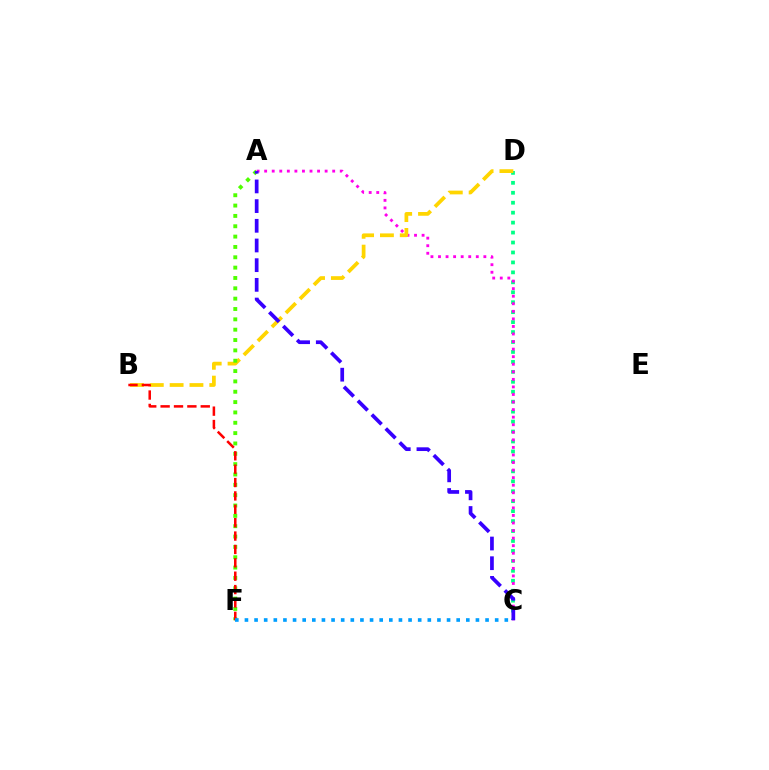{('C', 'D'): [{'color': '#00ff86', 'line_style': 'dotted', 'thickness': 2.7}], ('A', 'C'): [{'color': '#ff00ed', 'line_style': 'dotted', 'thickness': 2.05}, {'color': '#3700ff', 'line_style': 'dashed', 'thickness': 2.67}], ('B', 'D'): [{'color': '#ffd500', 'line_style': 'dashed', 'thickness': 2.69}], ('A', 'F'): [{'color': '#4fff00', 'line_style': 'dotted', 'thickness': 2.81}], ('B', 'F'): [{'color': '#ff0000', 'line_style': 'dashed', 'thickness': 1.82}], ('C', 'F'): [{'color': '#009eff', 'line_style': 'dotted', 'thickness': 2.62}]}